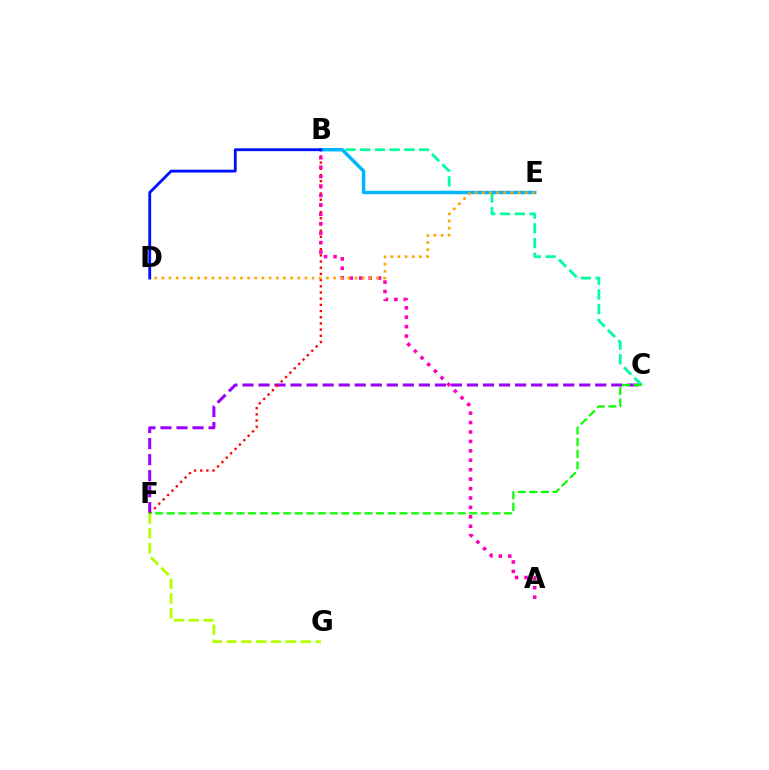{('C', 'F'): [{'color': '#9b00ff', 'line_style': 'dashed', 'thickness': 2.18}, {'color': '#08ff00', 'line_style': 'dashed', 'thickness': 1.58}], ('F', 'G'): [{'color': '#b3ff00', 'line_style': 'dashed', 'thickness': 2.01}], ('B', 'F'): [{'color': '#ff0000', 'line_style': 'dotted', 'thickness': 1.68}], ('B', 'C'): [{'color': '#00ff9d', 'line_style': 'dashed', 'thickness': 2.0}], ('B', 'E'): [{'color': '#00b5ff', 'line_style': 'solid', 'thickness': 2.47}], ('A', 'B'): [{'color': '#ff00bd', 'line_style': 'dotted', 'thickness': 2.56}], ('B', 'D'): [{'color': '#0010ff', 'line_style': 'solid', 'thickness': 2.04}], ('D', 'E'): [{'color': '#ffa500', 'line_style': 'dotted', 'thickness': 1.94}]}